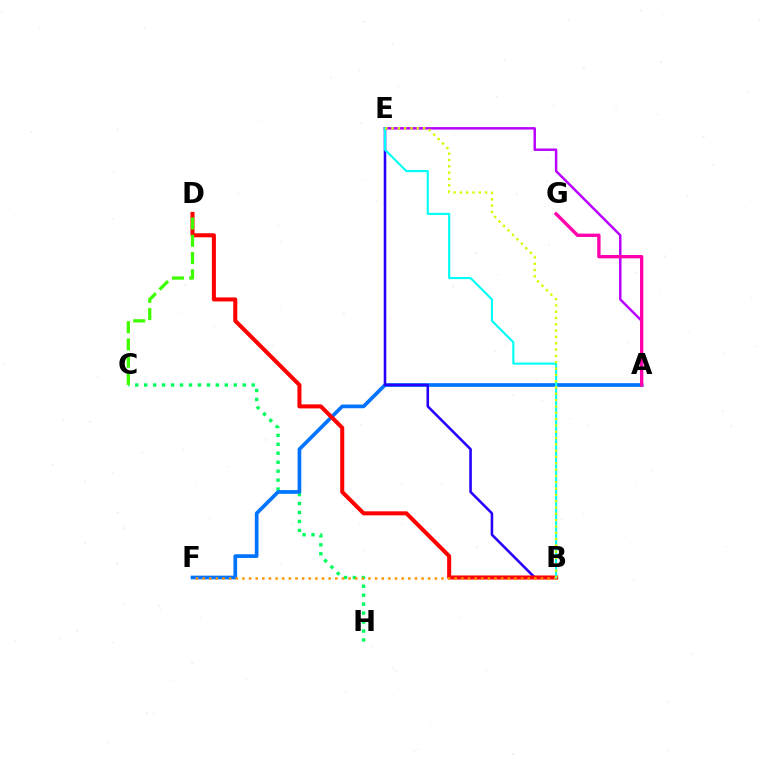{('C', 'H'): [{'color': '#00ff5c', 'line_style': 'dotted', 'thickness': 2.43}], ('A', 'E'): [{'color': '#b900ff', 'line_style': 'solid', 'thickness': 1.78}], ('A', 'F'): [{'color': '#0074ff', 'line_style': 'solid', 'thickness': 2.65}], ('B', 'E'): [{'color': '#2500ff', 'line_style': 'solid', 'thickness': 1.85}, {'color': '#00fff6', 'line_style': 'solid', 'thickness': 1.54}, {'color': '#d1ff00', 'line_style': 'dotted', 'thickness': 1.72}], ('A', 'G'): [{'color': '#ff00ac', 'line_style': 'solid', 'thickness': 2.41}], ('B', 'D'): [{'color': '#ff0000', 'line_style': 'solid', 'thickness': 2.91}], ('B', 'F'): [{'color': '#ff9400', 'line_style': 'dotted', 'thickness': 1.8}], ('C', 'D'): [{'color': '#3dff00', 'line_style': 'dashed', 'thickness': 2.34}]}